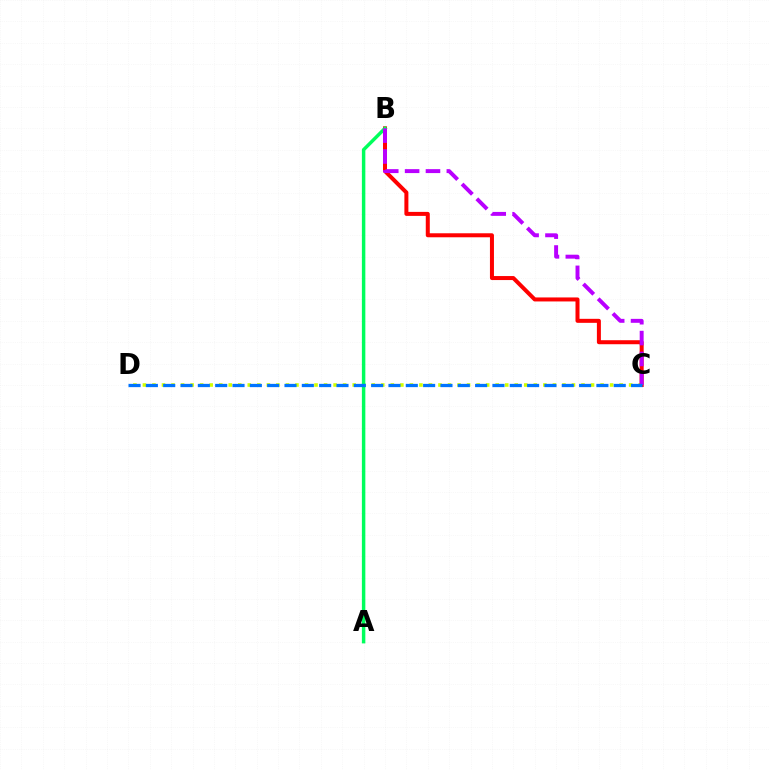{('C', 'D'): [{'color': '#d1ff00', 'line_style': 'dotted', 'thickness': 2.59}, {'color': '#0074ff', 'line_style': 'dashed', 'thickness': 2.35}], ('B', 'C'): [{'color': '#ff0000', 'line_style': 'solid', 'thickness': 2.89}, {'color': '#b900ff', 'line_style': 'dashed', 'thickness': 2.83}], ('A', 'B'): [{'color': '#00ff5c', 'line_style': 'solid', 'thickness': 2.49}]}